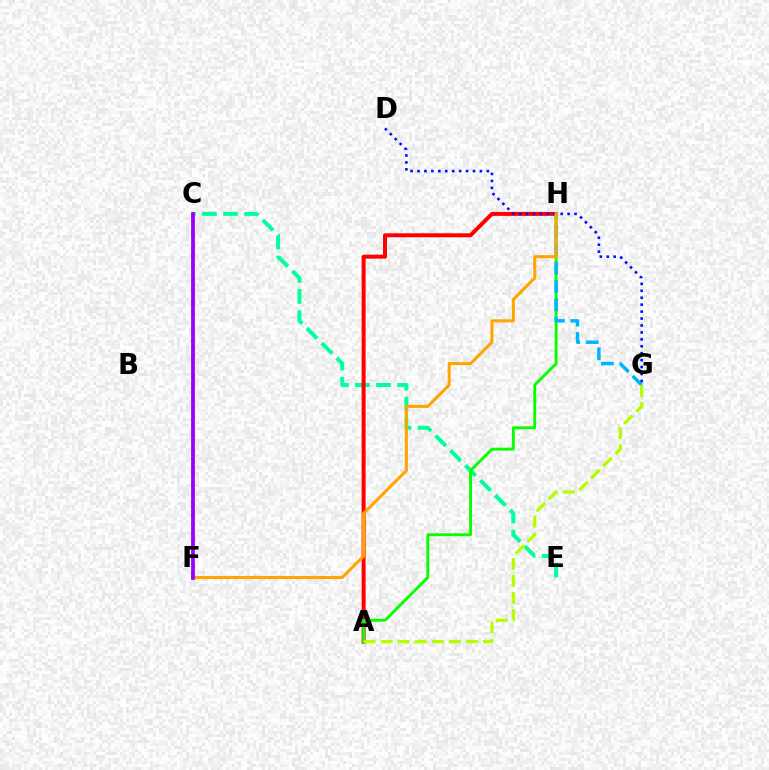{('C', 'E'): [{'color': '#00ff9d', 'line_style': 'dashed', 'thickness': 2.86}], ('A', 'H'): [{'color': '#ff0000', 'line_style': 'solid', 'thickness': 2.86}, {'color': '#08ff00', 'line_style': 'solid', 'thickness': 2.08}], ('G', 'H'): [{'color': '#00b5ff', 'line_style': 'dashed', 'thickness': 2.49}], ('C', 'F'): [{'color': '#ff00bd', 'line_style': 'dotted', 'thickness': 1.62}, {'color': '#9b00ff', 'line_style': 'solid', 'thickness': 2.73}], ('D', 'G'): [{'color': '#0010ff', 'line_style': 'dotted', 'thickness': 1.88}], ('F', 'H'): [{'color': '#ffa500', 'line_style': 'solid', 'thickness': 2.2}], ('A', 'G'): [{'color': '#b3ff00', 'line_style': 'dashed', 'thickness': 2.31}]}